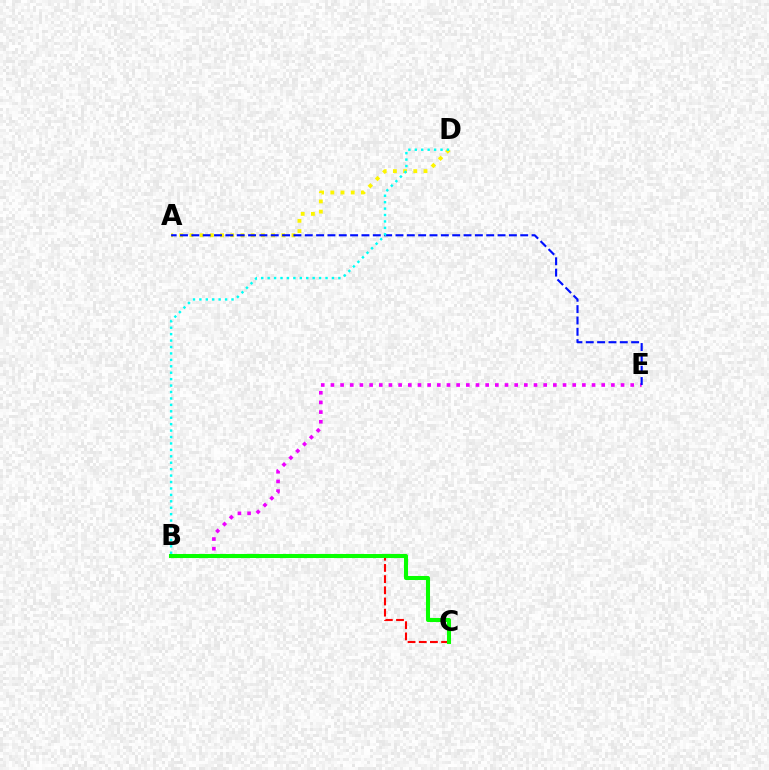{('A', 'D'): [{'color': '#fcf500', 'line_style': 'dotted', 'thickness': 2.77}], ('B', 'C'): [{'color': '#ff0000', 'line_style': 'dashed', 'thickness': 1.52}, {'color': '#08ff00', 'line_style': 'solid', 'thickness': 2.92}], ('B', 'E'): [{'color': '#ee00ff', 'line_style': 'dotted', 'thickness': 2.63}], ('A', 'E'): [{'color': '#0010ff', 'line_style': 'dashed', 'thickness': 1.54}], ('B', 'D'): [{'color': '#00fff6', 'line_style': 'dotted', 'thickness': 1.75}]}